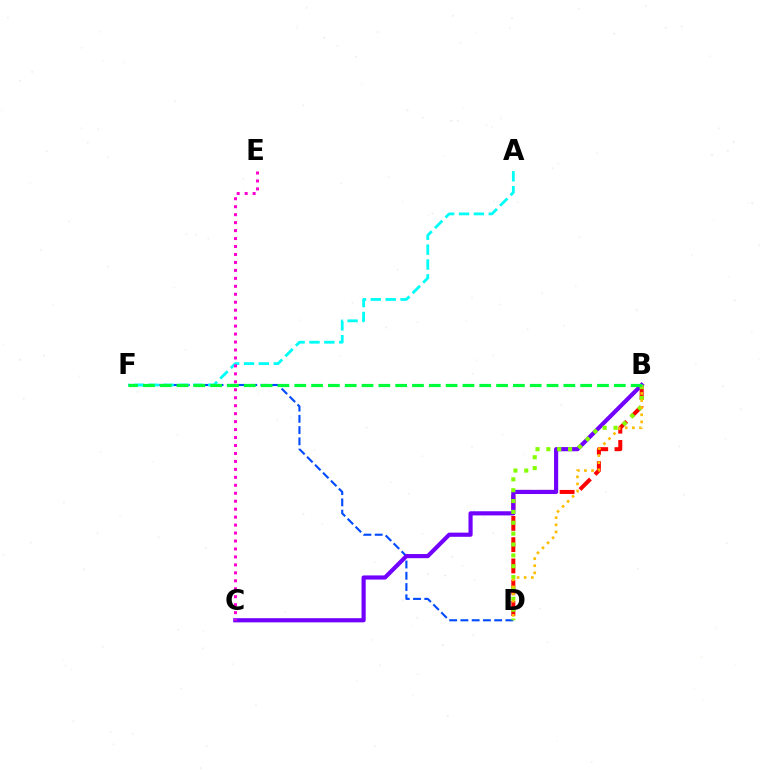{('B', 'D'): [{'color': '#ff0000', 'line_style': 'dashed', 'thickness': 2.89}, {'color': '#84ff00', 'line_style': 'dotted', 'thickness': 2.95}, {'color': '#ffbd00', 'line_style': 'dotted', 'thickness': 1.93}], ('D', 'F'): [{'color': '#004bff', 'line_style': 'dashed', 'thickness': 1.53}], ('B', 'C'): [{'color': '#7200ff', 'line_style': 'solid', 'thickness': 2.99}], ('A', 'F'): [{'color': '#00fff6', 'line_style': 'dashed', 'thickness': 2.02}], ('C', 'E'): [{'color': '#ff00cf', 'line_style': 'dotted', 'thickness': 2.16}], ('B', 'F'): [{'color': '#00ff39', 'line_style': 'dashed', 'thickness': 2.28}]}